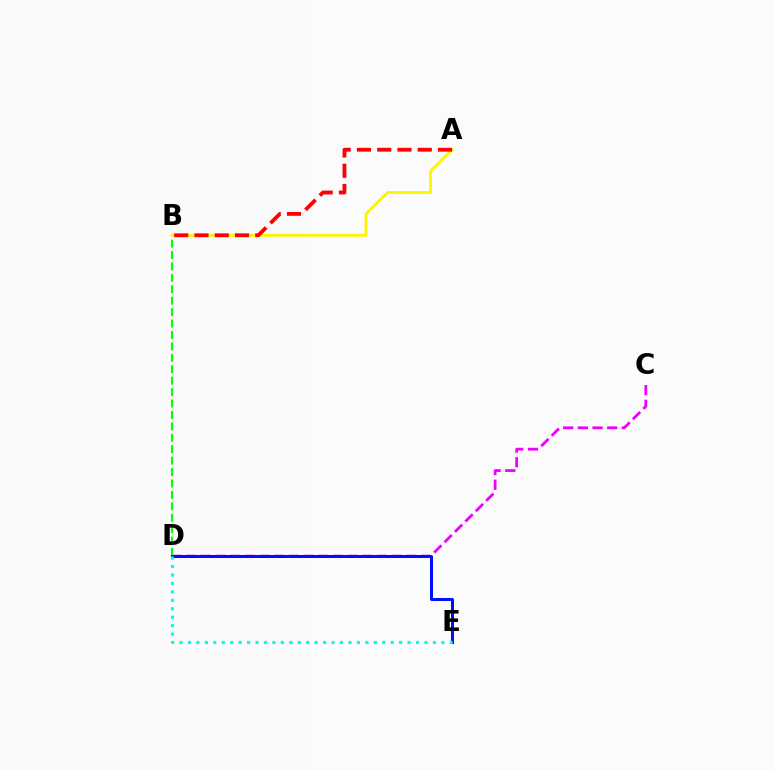{('B', 'D'): [{'color': '#08ff00', 'line_style': 'dashed', 'thickness': 1.55}], ('A', 'B'): [{'color': '#fcf500', 'line_style': 'solid', 'thickness': 2.05}, {'color': '#ff0000', 'line_style': 'dashed', 'thickness': 2.75}], ('C', 'D'): [{'color': '#ee00ff', 'line_style': 'dashed', 'thickness': 1.99}], ('D', 'E'): [{'color': '#0010ff', 'line_style': 'solid', 'thickness': 2.16}, {'color': '#00fff6', 'line_style': 'dotted', 'thickness': 2.29}]}